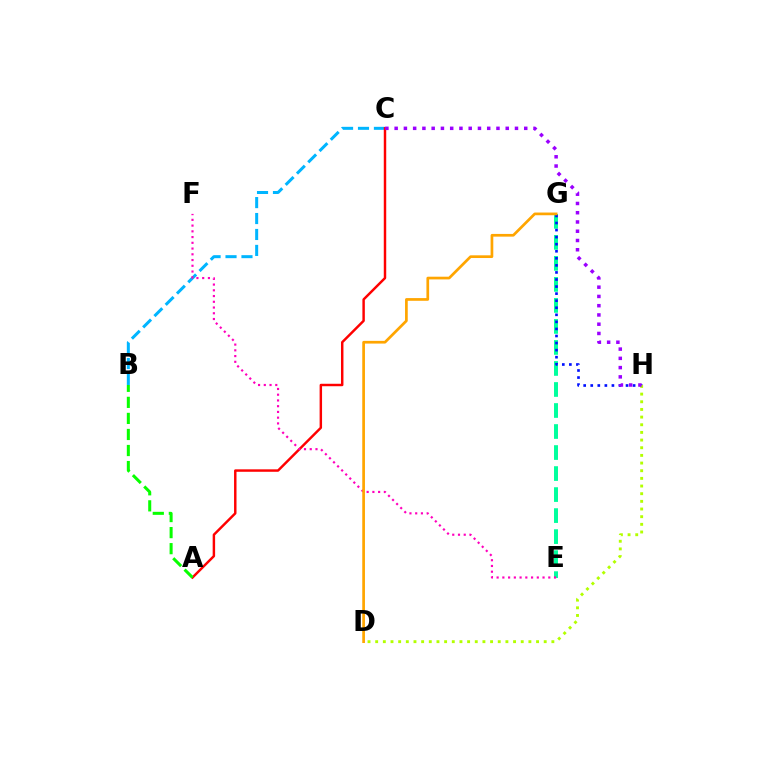{('B', 'C'): [{'color': '#00b5ff', 'line_style': 'dashed', 'thickness': 2.17}], ('E', 'G'): [{'color': '#00ff9d', 'line_style': 'dashed', 'thickness': 2.86}], ('A', 'C'): [{'color': '#ff0000', 'line_style': 'solid', 'thickness': 1.76}], ('G', 'H'): [{'color': '#0010ff', 'line_style': 'dotted', 'thickness': 1.92}], ('E', 'F'): [{'color': '#ff00bd', 'line_style': 'dotted', 'thickness': 1.56}], ('A', 'B'): [{'color': '#08ff00', 'line_style': 'dashed', 'thickness': 2.18}], ('D', 'H'): [{'color': '#b3ff00', 'line_style': 'dotted', 'thickness': 2.08}], ('C', 'H'): [{'color': '#9b00ff', 'line_style': 'dotted', 'thickness': 2.52}], ('D', 'G'): [{'color': '#ffa500', 'line_style': 'solid', 'thickness': 1.95}]}